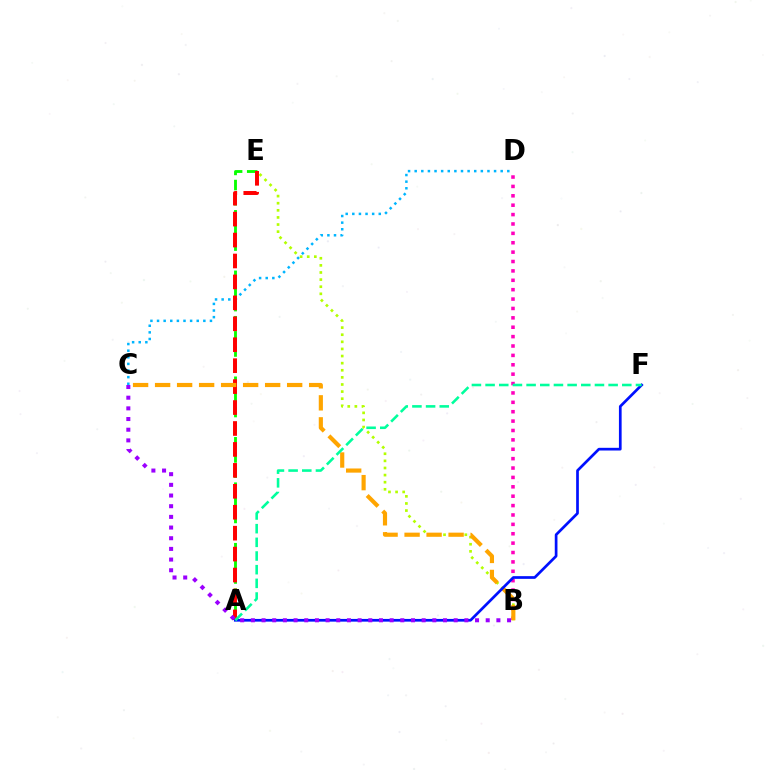{('C', 'D'): [{'color': '#00b5ff', 'line_style': 'dotted', 'thickness': 1.8}], ('A', 'E'): [{'color': '#08ff00', 'line_style': 'dashed', 'thickness': 2.06}, {'color': '#ff0000', 'line_style': 'dashed', 'thickness': 2.84}], ('B', 'E'): [{'color': '#b3ff00', 'line_style': 'dotted', 'thickness': 1.93}], ('B', 'D'): [{'color': '#ff00bd', 'line_style': 'dotted', 'thickness': 2.55}], ('B', 'C'): [{'color': '#ffa500', 'line_style': 'dashed', 'thickness': 2.99}, {'color': '#9b00ff', 'line_style': 'dotted', 'thickness': 2.9}], ('A', 'F'): [{'color': '#0010ff', 'line_style': 'solid', 'thickness': 1.94}, {'color': '#00ff9d', 'line_style': 'dashed', 'thickness': 1.86}]}